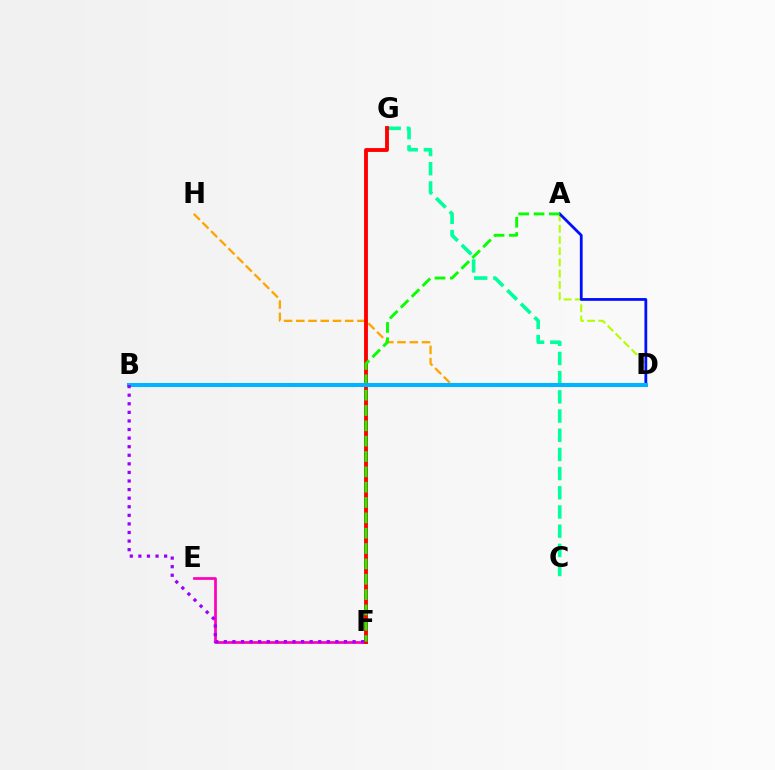{('A', 'D'): [{'color': '#b3ff00', 'line_style': 'dashed', 'thickness': 1.53}, {'color': '#0010ff', 'line_style': 'solid', 'thickness': 2.0}], ('C', 'G'): [{'color': '#00ff9d', 'line_style': 'dashed', 'thickness': 2.61}], ('D', 'H'): [{'color': '#ffa500', 'line_style': 'dashed', 'thickness': 1.66}], ('E', 'F'): [{'color': '#ff00bd', 'line_style': 'solid', 'thickness': 1.96}], ('F', 'G'): [{'color': '#ff0000', 'line_style': 'solid', 'thickness': 2.78}], ('A', 'F'): [{'color': '#08ff00', 'line_style': 'dashed', 'thickness': 2.08}], ('B', 'D'): [{'color': '#00b5ff', 'line_style': 'solid', 'thickness': 2.91}], ('B', 'F'): [{'color': '#9b00ff', 'line_style': 'dotted', 'thickness': 2.33}]}